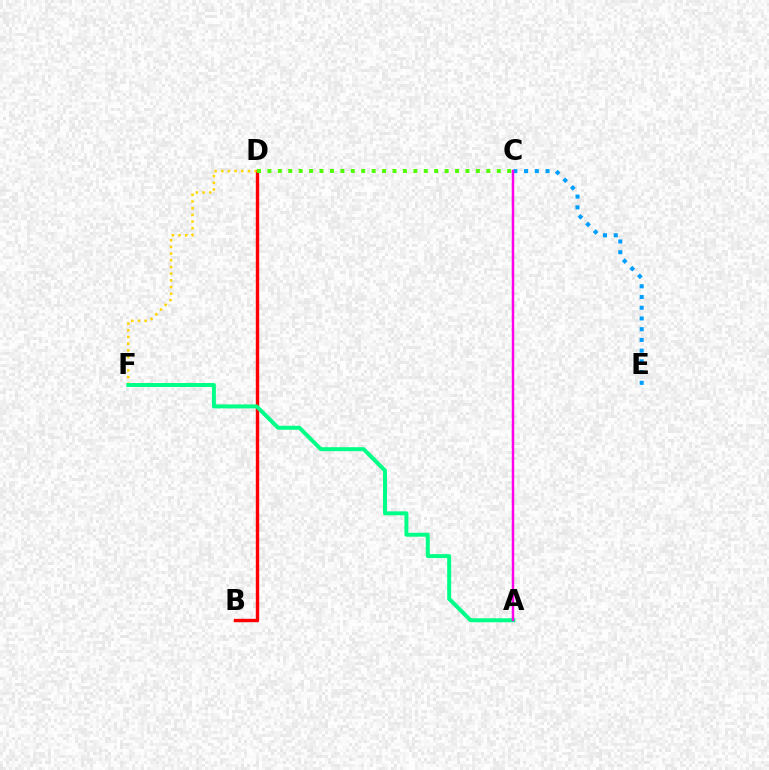{('B', 'D'): [{'color': '#3700ff', 'line_style': 'dashed', 'thickness': 2.11}, {'color': '#ff0000', 'line_style': 'solid', 'thickness': 2.44}], ('D', 'F'): [{'color': '#ffd500', 'line_style': 'dotted', 'thickness': 1.82}], ('A', 'F'): [{'color': '#00ff86', 'line_style': 'solid', 'thickness': 2.85}], ('C', 'D'): [{'color': '#4fff00', 'line_style': 'dotted', 'thickness': 2.83}], ('C', 'E'): [{'color': '#009eff', 'line_style': 'dotted', 'thickness': 2.92}], ('A', 'C'): [{'color': '#ff00ed', 'line_style': 'solid', 'thickness': 1.78}]}